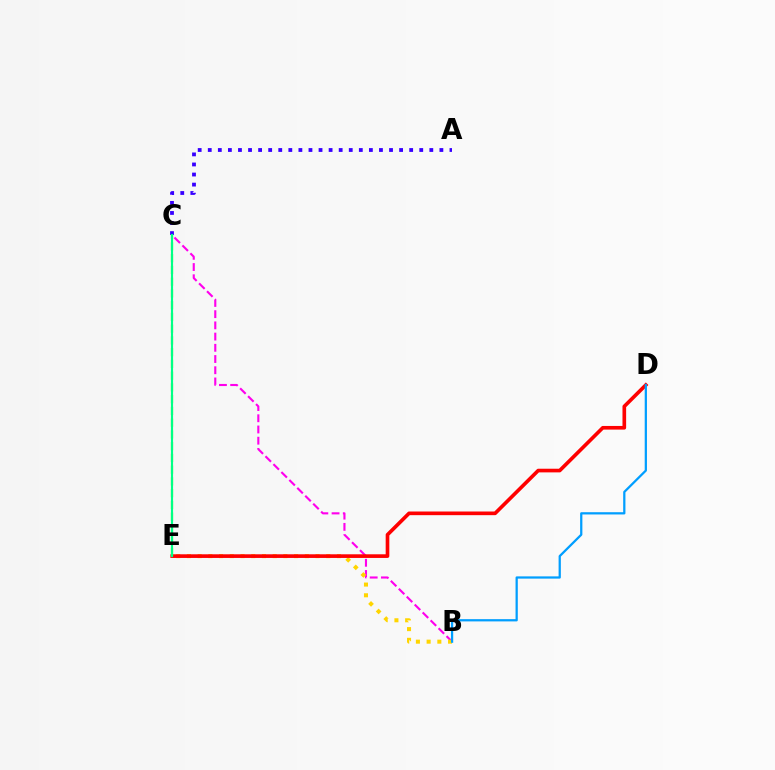{('B', 'C'): [{'color': '#ff00ed', 'line_style': 'dashed', 'thickness': 1.52}], ('B', 'E'): [{'color': '#ffd500', 'line_style': 'dotted', 'thickness': 2.91}], ('D', 'E'): [{'color': '#ff0000', 'line_style': 'solid', 'thickness': 2.63}], ('C', 'E'): [{'color': '#4fff00', 'line_style': 'dashed', 'thickness': 1.6}, {'color': '#00ff86', 'line_style': 'solid', 'thickness': 1.53}], ('B', 'D'): [{'color': '#009eff', 'line_style': 'solid', 'thickness': 1.62}], ('A', 'C'): [{'color': '#3700ff', 'line_style': 'dotted', 'thickness': 2.74}]}